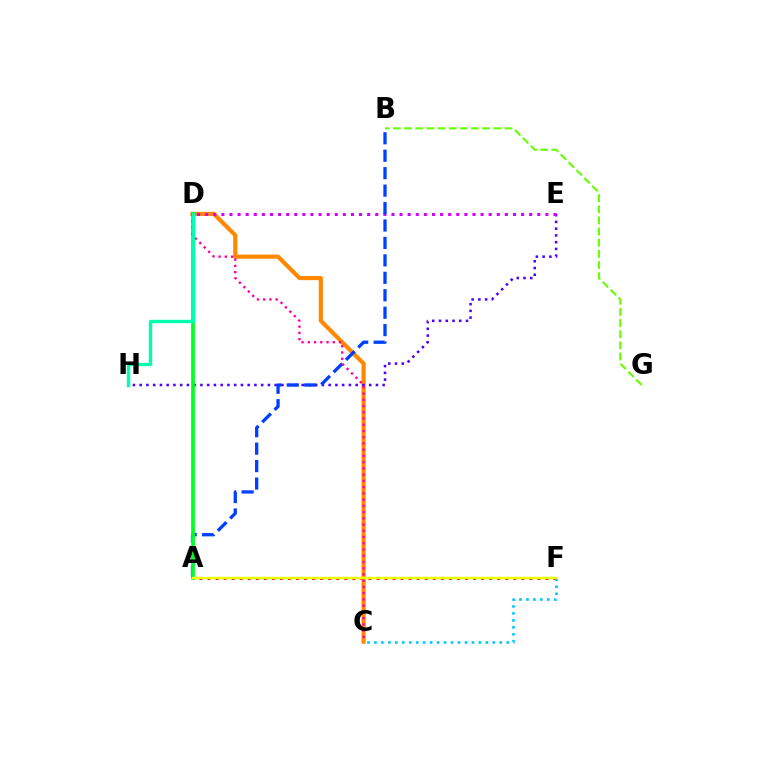{('A', 'F'): [{'color': '#ff0000', 'line_style': 'dotted', 'thickness': 2.19}, {'color': '#eeff00', 'line_style': 'solid', 'thickness': 1.72}], ('C', 'D'): [{'color': '#ff8800', 'line_style': 'solid', 'thickness': 3.0}, {'color': '#ff00a0', 'line_style': 'dotted', 'thickness': 1.7}], ('E', 'H'): [{'color': '#4f00ff', 'line_style': 'dotted', 'thickness': 1.83}], ('D', 'E'): [{'color': '#d600ff', 'line_style': 'dotted', 'thickness': 2.2}], ('A', 'B'): [{'color': '#003fff', 'line_style': 'dashed', 'thickness': 2.37}], ('A', 'D'): [{'color': '#00ff27', 'line_style': 'solid', 'thickness': 2.69}], ('C', 'F'): [{'color': '#00c7ff', 'line_style': 'dotted', 'thickness': 1.89}], ('B', 'G'): [{'color': '#66ff00', 'line_style': 'dashed', 'thickness': 1.51}], ('D', 'H'): [{'color': '#00ffaf', 'line_style': 'solid', 'thickness': 2.44}]}